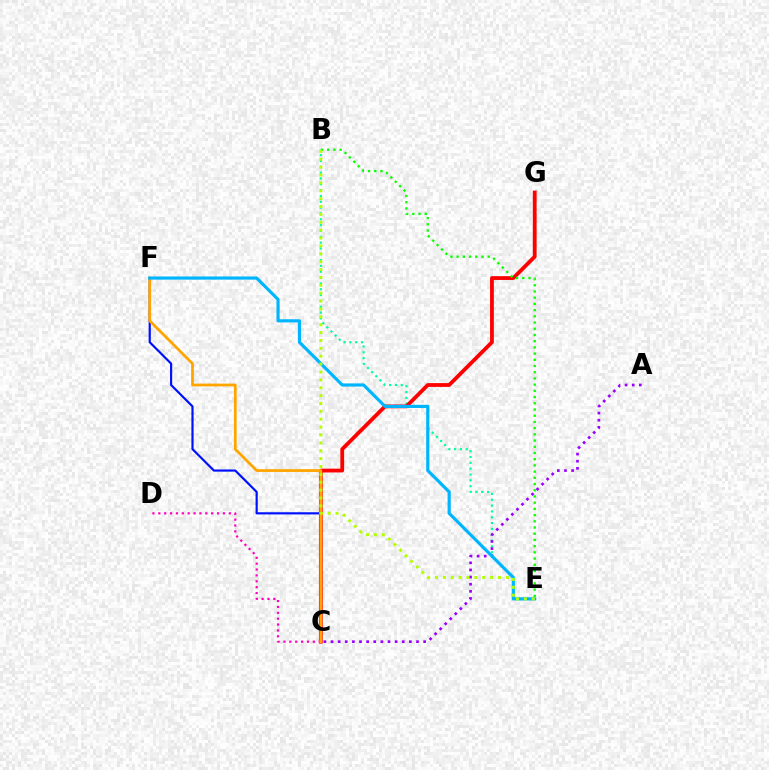{('B', 'E'): [{'color': '#00ff9d', 'line_style': 'dotted', 'thickness': 1.58}, {'color': '#08ff00', 'line_style': 'dotted', 'thickness': 1.69}, {'color': '#b3ff00', 'line_style': 'dotted', 'thickness': 2.14}], ('C', 'G'): [{'color': '#ff0000', 'line_style': 'solid', 'thickness': 2.73}], ('C', 'F'): [{'color': '#0010ff', 'line_style': 'solid', 'thickness': 1.57}, {'color': '#ffa500', 'line_style': 'solid', 'thickness': 1.99}], ('C', 'D'): [{'color': '#ff00bd', 'line_style': 'dotted', 'thickness': 1.6}], ('A', 'C'): [{'color': '#9b00ff', 'line_style': 'dotted', 'thickness': 1.94}], ('E', 'F'): [{'color': '#00b5ff', 'line_style': 'solid', 'thickness': 2.28}]}